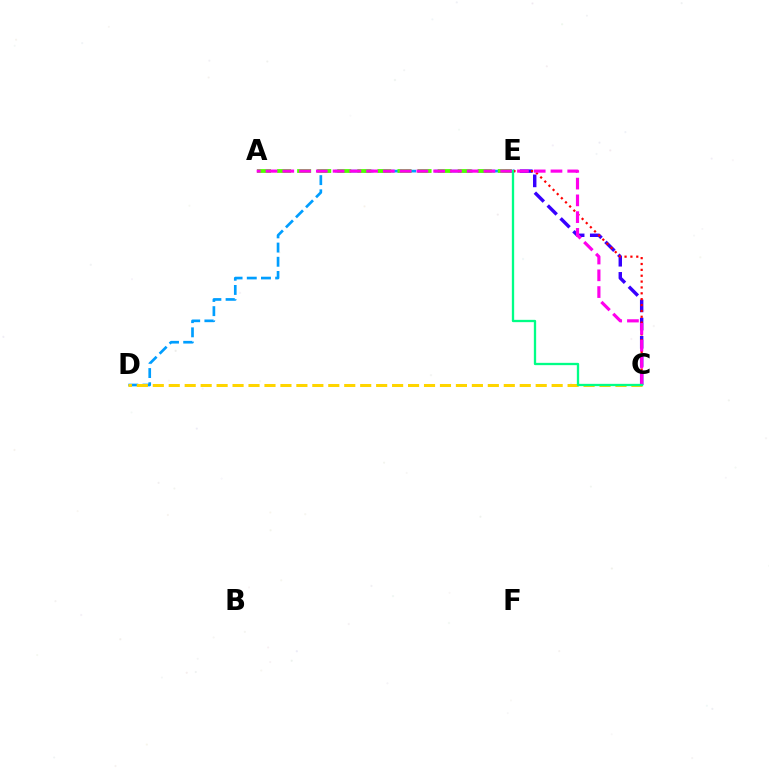{('C', 'E'): [{'color': '#3700ff', 'line_style': 'dashed', 'thickness': 2.47}, {'color': '#ff0000', 'line_style': 'dotted', 'thickness': 1.59}, {'color': '#00ff86', 'line_style': 'solid', 'thickness': 1.67}], ('D', 'E'): [{'color': '#009eff', 'line_style': 'dashed', 'thickness': 1.93}], ('C', 'D'): [{'color': '#ffd500', 'line_style': 'dashed', 'thickness': 2.17}], ('A', 'E'): [{'color': '#4fff00', 'line_style': 'dashed', 'thickness': 2.73}], ('A', 'C'): [{'color': '#ff00ed', 'line_style': 'dashed', 'thickness': 2.28}]}